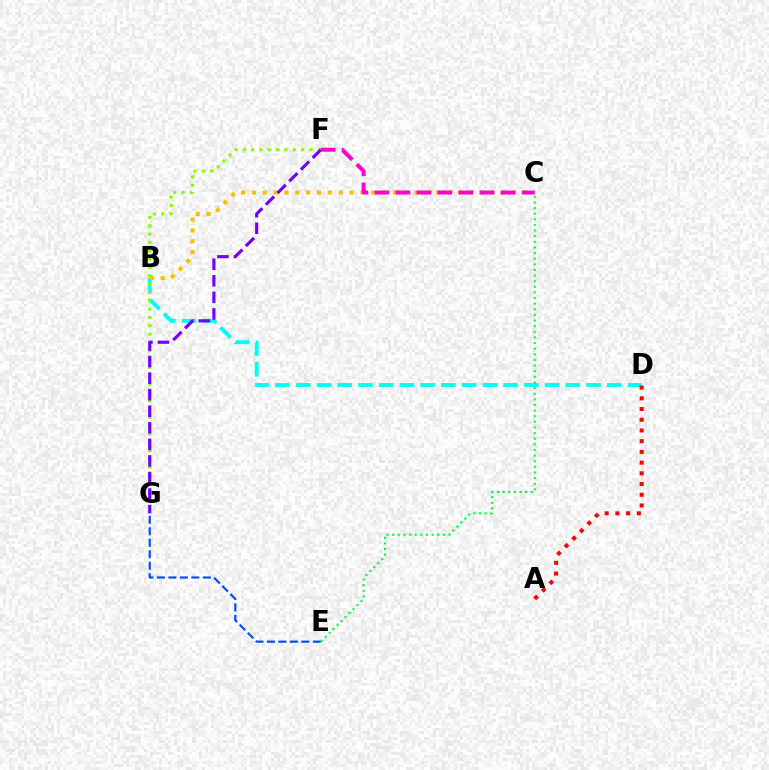{('B', 'D'): [{'color': '#00fff6', 'line_style': 'dashed', 'thickness': 2.82}], ('F', 'G'): [{'color': '#84ff00', 'line_style': 'dotted', 'thickness': 2.26}, {'color': '#7200ff', 'line_style': 'dashed', 'thickness': 2.25}], ('E', 'G'): [{'color': '#004bff', 'line_style': 'dashed', 'thickness': 1.56}], ('B', 'C'): [{'color': '#ffbd00', 'line_style': 'dotted', 'thickness': 2.95}], ('C', 'F'): [{'color': '#ff00cf', 'line_style': 'dashed', 'thickness': 2.85}], ('A', 'D'): [{'color': '#ff0000', 'line_style': 'dotted', 'thickness': 2.91}], ('C', 'E'): [{'color': '#00ff39', 'line_style': 'dotted', 'thickness': 1.53}]}